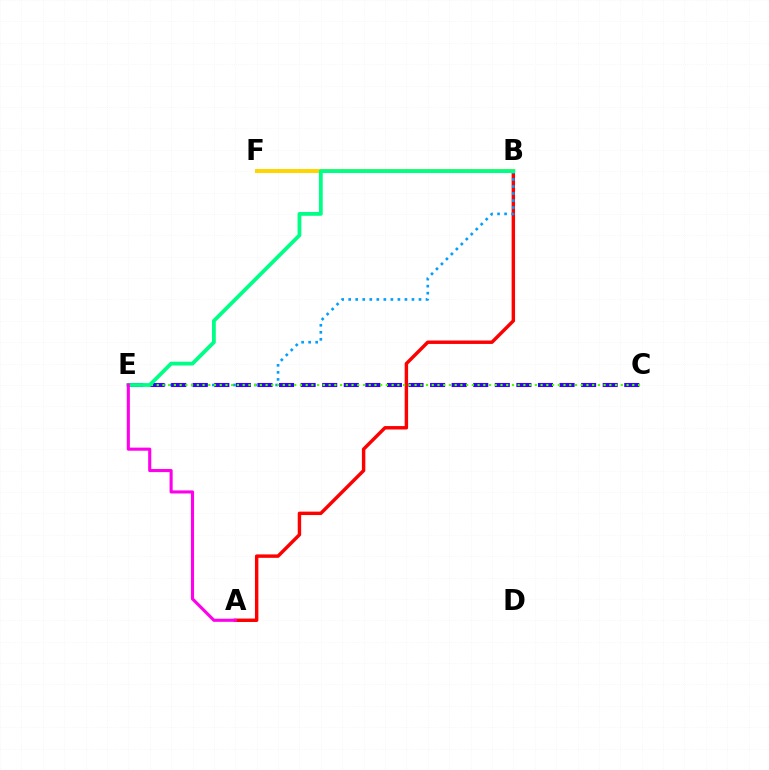{('A', 'B'): [{'color': '#ff0000', 'line_style': 'solid', 'thickness': 2.47}], ('B', 'E'): [{'color': '#009eff', 'line_style': 'dotted', 'thickness': 1.91}, {'color': '#00ff86', 'line_style': 'solid', 'thickness': 2.74}], ('C', 'E'): [{'color': '#3700ff', 'line_style': 'dashed', 'thickness': 2.93}, {'color': '#4fff00', 'line_style': 'dotted', 'thickness': 1.56}], ('B', 'F'): [{'color': '#ffd500', 'line_style': 'solid', 'thickness': 2.86}], ('A', 'E'): [{'color': '#ff00ed', 'line_style': 'solid', 'thickness': 2.23}]}